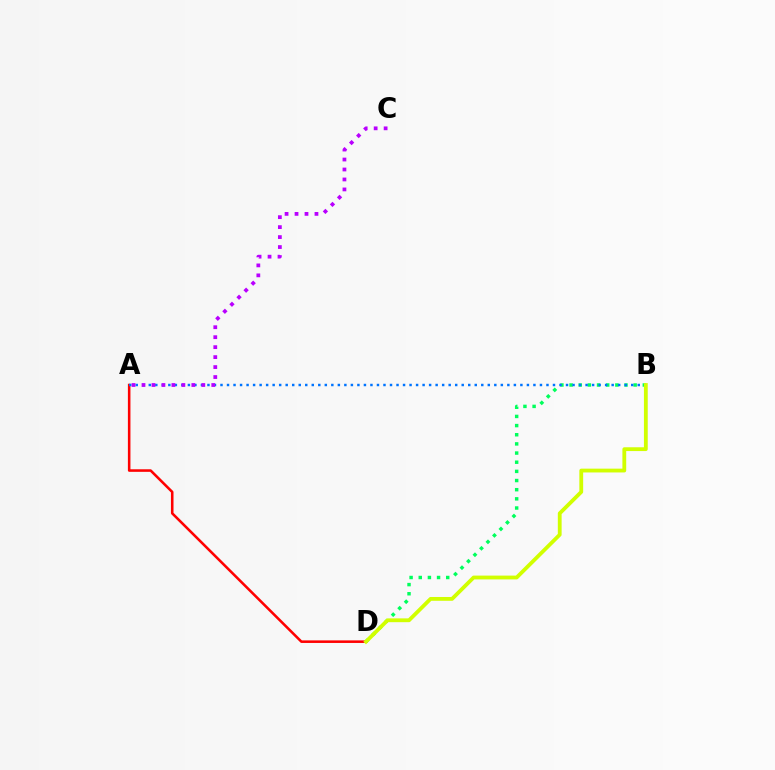{('B', 'D'): [{'color': '#00ff5c', 'line_style': 'dotted', 'thickness': 2.49}, {'color': '#d1ff00', 'line_style': 'solid', 'thickness': 2.74}], ('A', 'D'): [{'color': '#ff0000', 'line_style': 'solid', 'thickness': 1.84}], ('A', 'B'): [{'color': '#0074ff', 'line_style': 'dotted', 'thickness': 1.77}], ('A', 'C'): [{'color': '#b900ff', 'line_style': 'dotted', 'thickness': 2.71}]}